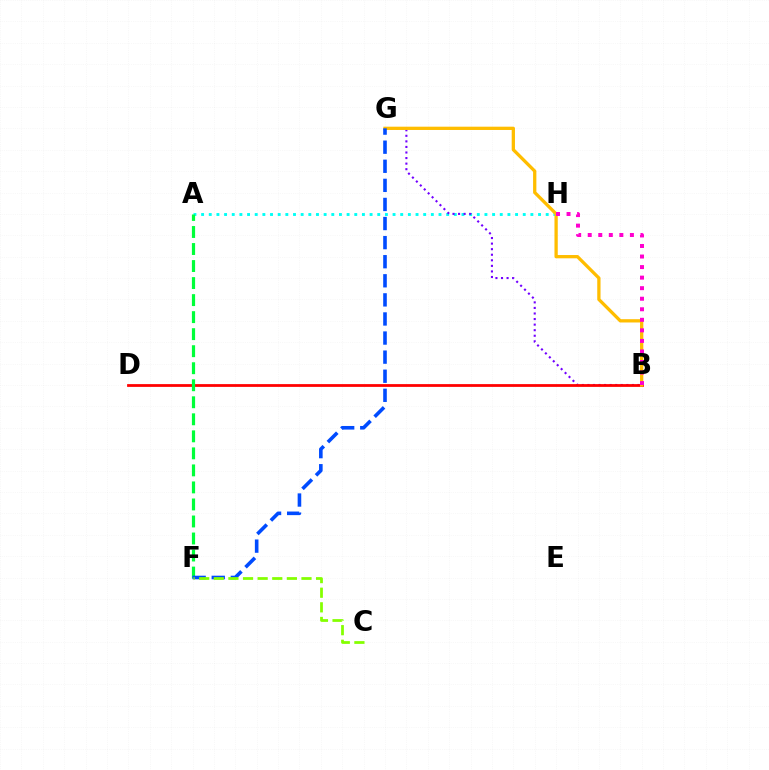{('A', 'H'): [{'color': '#00fff6', 'line_style': 'dotted', 'thickness': 2.08}], ('B', 'G'): [{'color': '#7200ff', 'line_style': 'dotted', 'thickness': 1.51}, {'color': '#ffbd00', 'line_style': 'solid', 'thickness': 2.37}], ('B', 'D'): [{'color': '#ff0000', 'line_style': 'solid', 'thickness': 2.0}], ('A', 'F'): [{'color': '#00ff39', 'line_style': 'dashed', 'thickness': 2.31}], ('F', 'G'): [{'color': '#004bff', 'line_style': 'dashed', 'thickness': 2.59}], ('C', 'F'): [{'color': '#84ff00', 'line_style': 'dashed', 'thickness': 1.99}], ('B', 'H'): [{'color': '#ff00cf', 'line_style': 'dotted', 'thickness': 2.87}]}